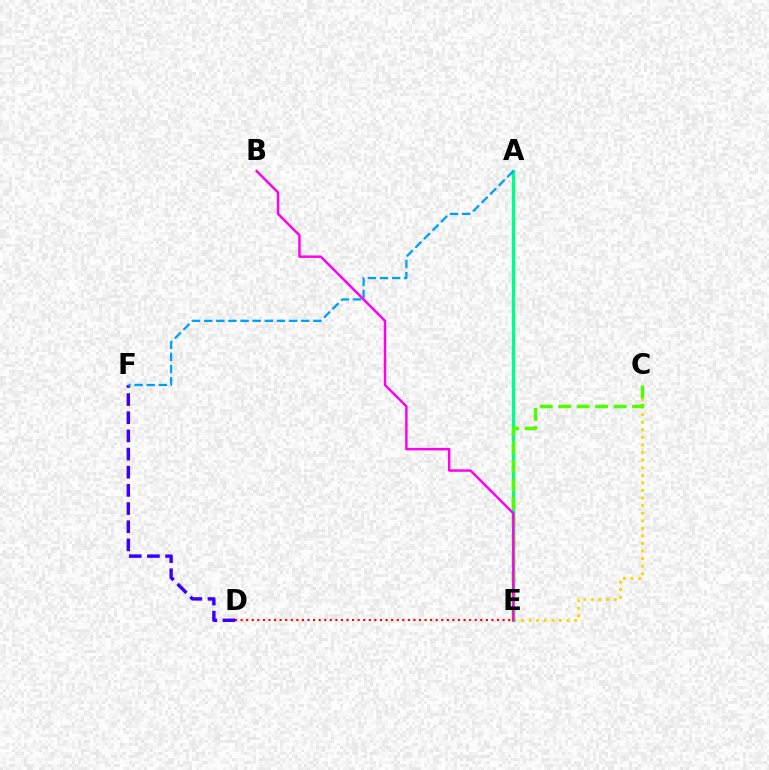{('D', 'F'): [{'color': '#3700ff', 'line_style': 'dashed', 'thickness': 2.47}], ('C', 'E'): [{'color': '#ffd500', 'line_style': 'dotted', 'thickness': 2.06}, {'color': '#4fff00', 'line_style': 'dashed', 'thickness': 2.51}], ('A', 'E'): [{'color': '#00ff86', 'line_style': 'solid', 'thickness': 2.42}], ('A', 'F'): [{'color': '#009eff', 'line_style': 'dashed', 'thickness': 1.65}], ('B', 'E'): [{'color': '#ff00ed', 'line_style': 'solid', 'thickness': 1.77}], ('D', 'E'): [{'color': '#ff0000', 'line_style': 'dotted', 'thickness': 1.51}]}